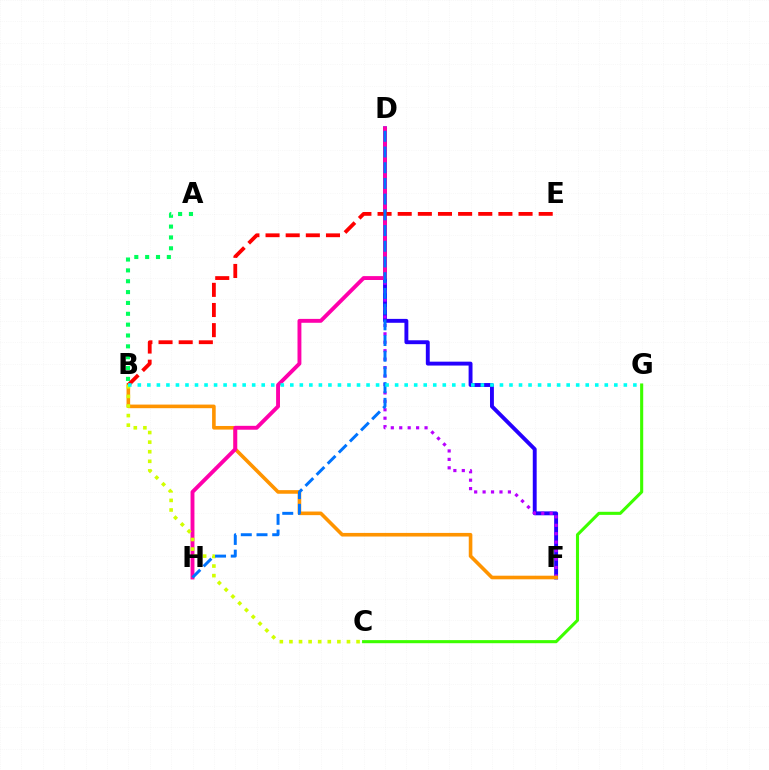{('D', 'F'): [{'color': '#2500ff', 'line_style': 'solid', 'thickness': 2.8}, {'color': '#b900ff', 'line_style': 'dotted', 'thickness': 2.29}], ('C', 'G'): [{'color': '#3dff00', 'line_style': 'solid', 'thickness': 2.22}], ('B', 'F'): [{'color': '#ff9400', 'line_style': 'solid', 'thickness': 2.6}], ('A', 'B'): [{'color': '#00ff5c', 'line_style': 'dotted', 'thickness': 2.95}], ('D', 'H'): [{'color': '#ff00ac', 'line_style': 'solid', 'thickness': 2.8}, {'color': '#0074ff', 'line_style': 'dashed', 'thickness': 2.13}], ('B', 'C'): [{'color': '#d1ff00', 'line_style': 'dotted', 'thickness': 2.61}], ('B', 'E'): [{'color': '#ff0000', 'line_style': 'dashed', 'thickness': 2.74}], ('B', 'G'): [{'color': '#00fff6', 'line_style': 'dotted', 'thickness': 2.59}]}